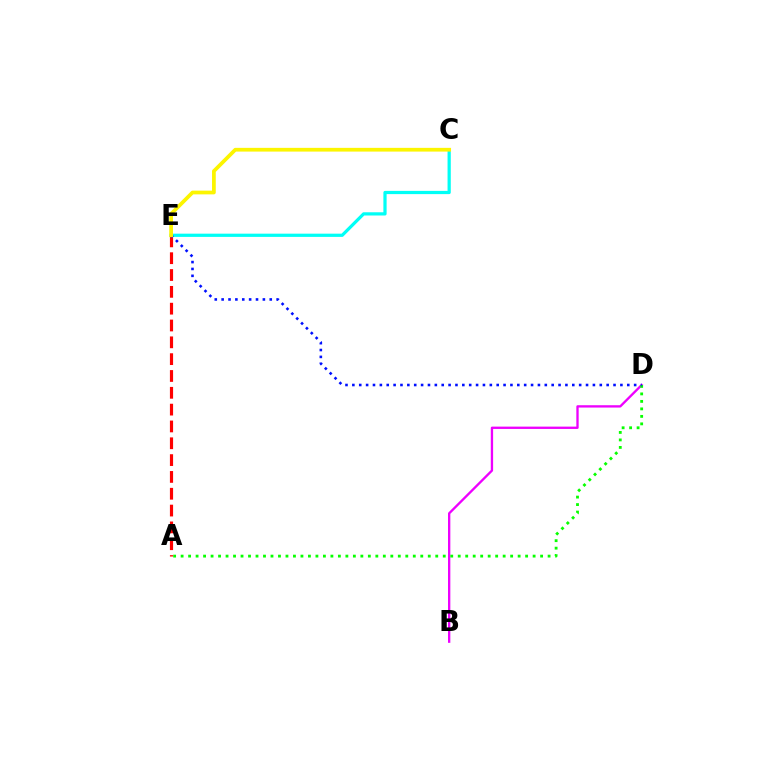{('B', 'D'): [{'color': '#ee00ff', 'line_style': 'solid', 'thickness': 1.68}], ('C', 'E'): [{'color': '#00fff6', 'line_style': 'solid', 'thickness': 2.33}, {'color': '#fcf500', 'line_style': 'solid', 'thickness': 2.69}], ('A', 'D'): [{'color': '#08ff00', 'line_style': 'dotted', 'thickness': 2.03}], ('A', 'E'): [{'color': '#ff0000', 'line_style': 'dashed', 'thickness': 2.29}], ('D', 'E'): [{'color': '#0010ff', 'line_style': 'dotted', 'thickness': 1.87}]}